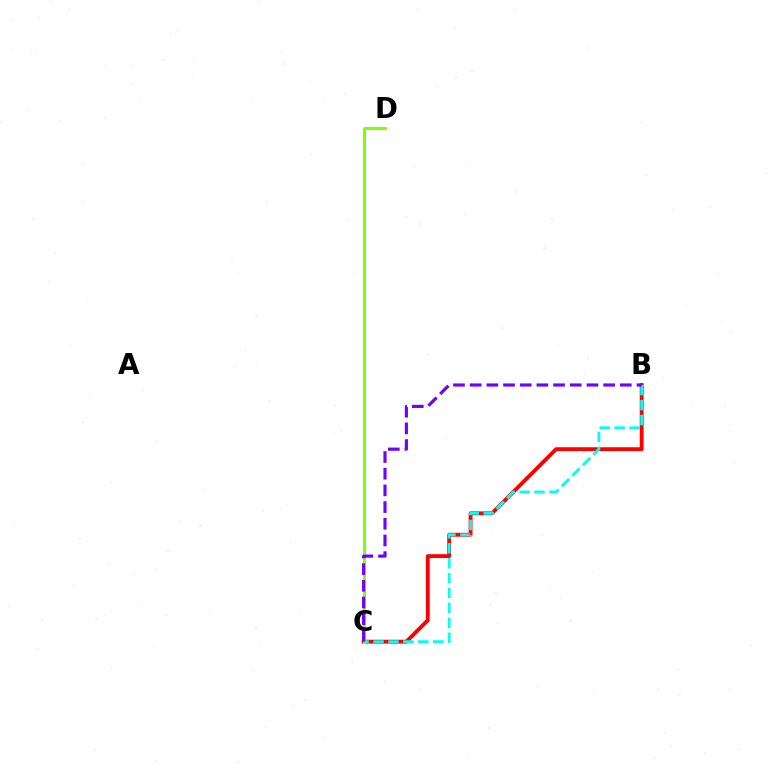{('B', 'C'): [{'color': '#ff0000', 'line_style': 'solid', 'thickness': 2.78}, {'color': '#00fff6', 'line_style': 'dashed', 'thickness': 2.02}, {'color': '#7200ff', 'line_style': 'dashed', 'thickness': 2.27}], ('C', 'D'): [{'color': '#84ff00', 'line_style': 'solid', 'thickness': 2.15}]}